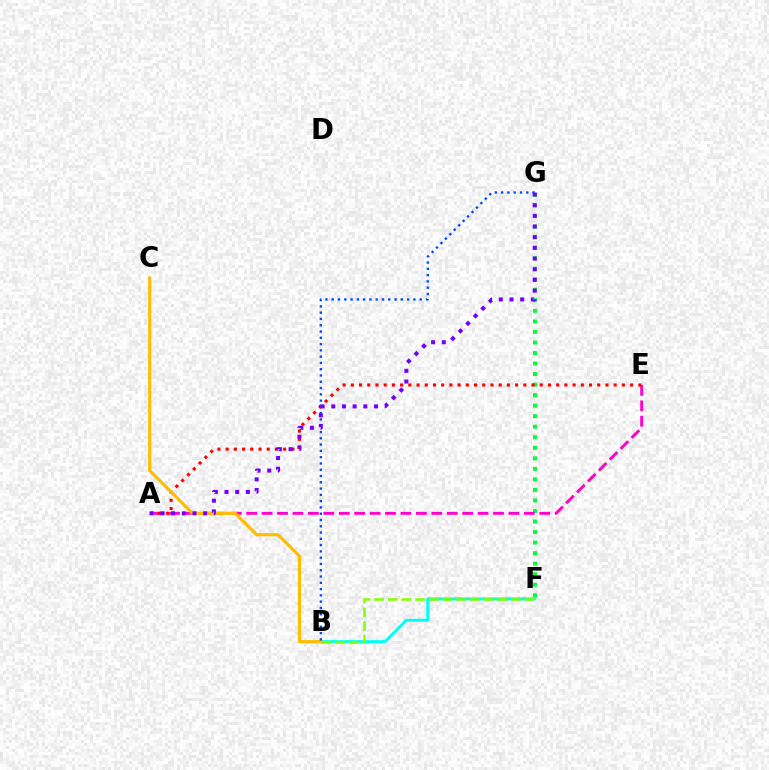{('F', 'G'): [{'color': '#00ff39', 'line_style': 'dotted', 'thickness': 2.86}], ('A', 'E'): [{'color': '#ff00cf', 'line_style': 'dashed', 'thickness': 2.1}, {'color': '#ff0000', 'line_style': 'dotted', 'thickness': 2.23}], ('B', 'F'): [{'color': '#00fff6', 'line_style': 'solid', 'thickness': 2.18}, {'color': '#84ff00', 'line_style': 'dashed', 'thickness': 1.86}], ('B', 'C'): [{'color': '#ffbd00', 'line_style': 'solid', 'thickness': 2.27}], ('B', 'G'): [{'color': '#004bff', 'line_style': 'dotted', 'thickness': 1.71}], ('A', 'G'): [{'color': '#7200ff', 'line_style': 'dotted', 'thickness': 2.9}]}